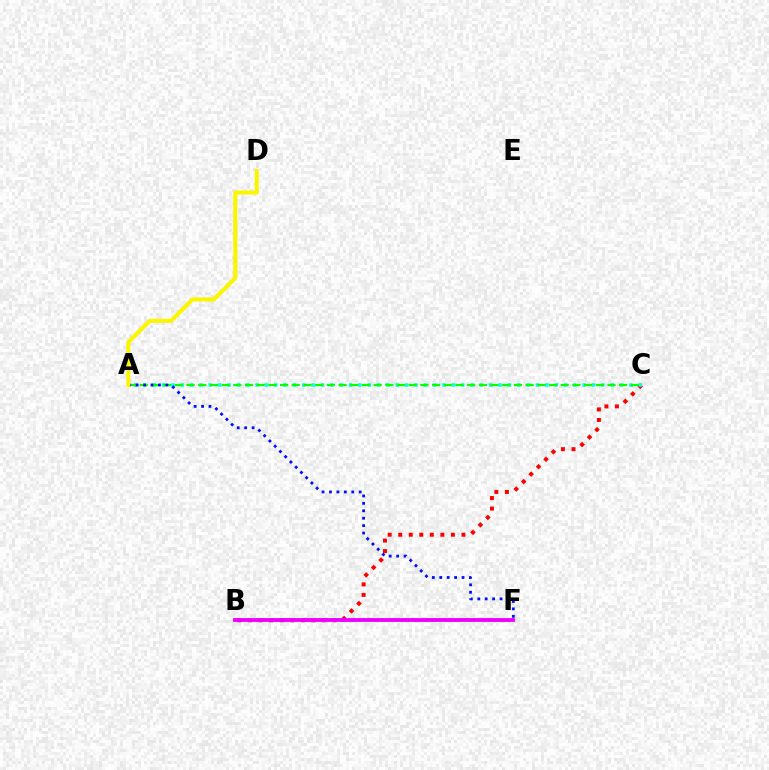{('B', 'C'): [{'color': '#ff0000', 'line_style': 'dotted', 'thickness': 2.86}], ('A', 'C'): [{'color': '#00fff6', 'line_style': 'dotted', 'thickness': 2.54}, {'color': '#08ff00', 'line_style': 'dashed', 'thickness': 1.59}], ('B', 'F'): [{'color': '#ee00ff', 'line_style': 'solid', 'thickness': 2.77}], ('A', 'F'): [{'color': '#0010ff', 'line_style': 'dotted', 'thickness': 2.02}], ('A', 'D'): [{'color': '#fcf500', 'line_style': 'solid', 'thickness': 2.95}]}